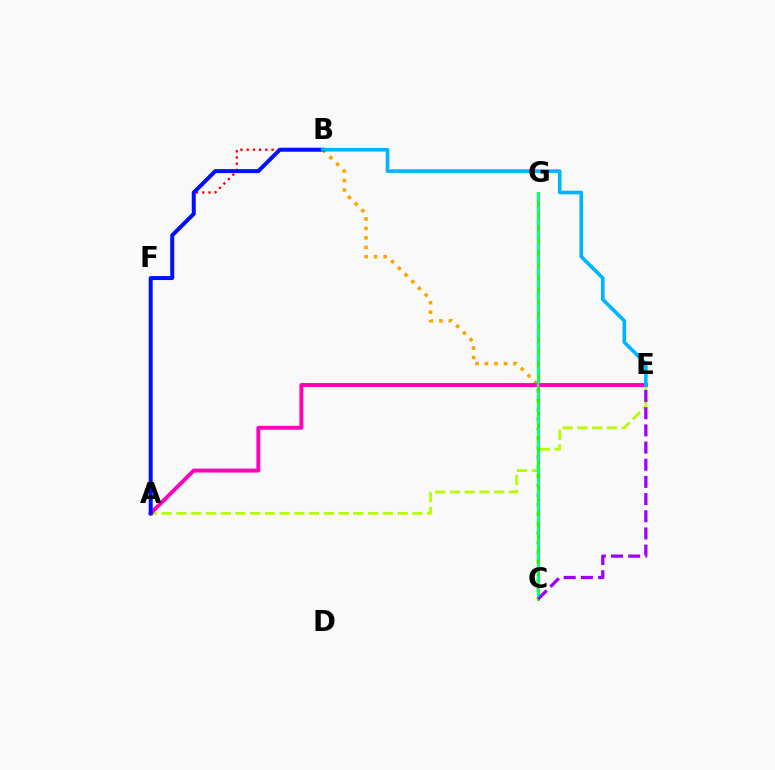{('A', 'E'): [{'color': '#b3ff00', 'line_style': 'dashed', 'thickness': 2.0}, {'color': '#ff00bd', 'line_style': 'solid', 'thickness': 2.82}], ('B', 'C'): [{'color': '#ffa500', 'line_style': 'dotted', 'thickness': 2.58}], ('B', 'F'): [{'color': '#ff0000', 'line_style': 'dotted', 'thickness': 1.69}], ('C', 'G'): [{'color': '#08ff00', 'line_style': 'solid', 'thickness': 2.06}, {'color': '#00ff9d', 'line_style': 'dashed', 'thickness': 1.68}], ('C', 'E'): [{'color': '#9b00ff', 'line_style': 'dashed', 'thickness': 2.33}], ('A', 'B'): [{'color': '#0010ff', 'line_style': 'solid', 'thickness': 2.87}], ('B', 'E'): [{'color': '#00b5ff', 'line_style': 'solid', 'thickness': 2.62}]}